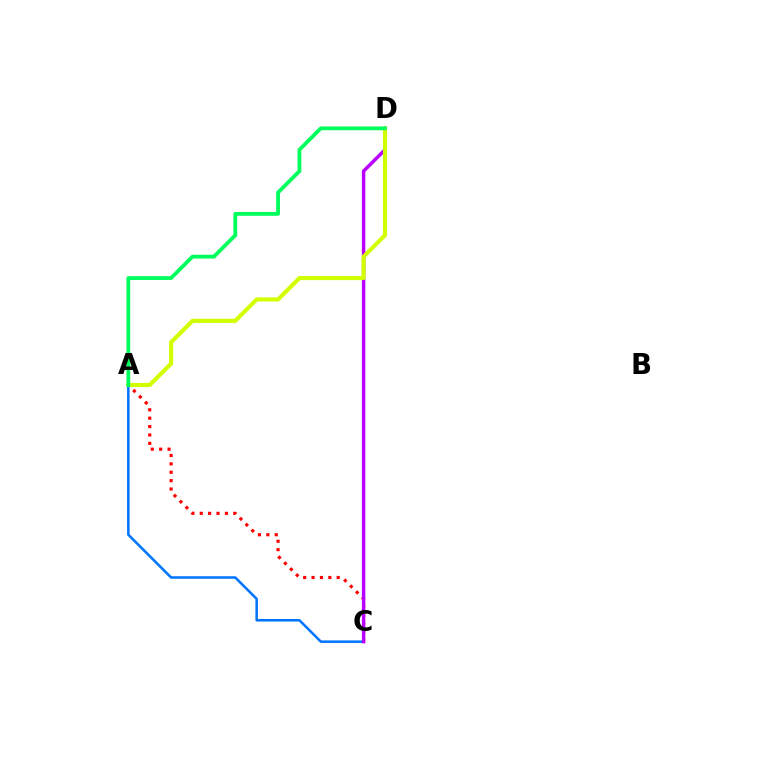{('A', 'C'): [{'color': '#ff0000', 'line_style': 'dotted', 'thickness': 2.28}, {'color': '#0074ff', 'line_style': 'solid', 'thickness': 1.83}], ('C', 'D'): [{'color': '#b900ff', 'line_style': 'solid', 'thickness': 2.48}], ('A', 'D'): [{'color': '#d1ff00', 'line_style': 'solid', 'thickness': 2.97}, {'color': '#00ff5c', 'line_style': 'solid', 'thickness': 2.73}]}